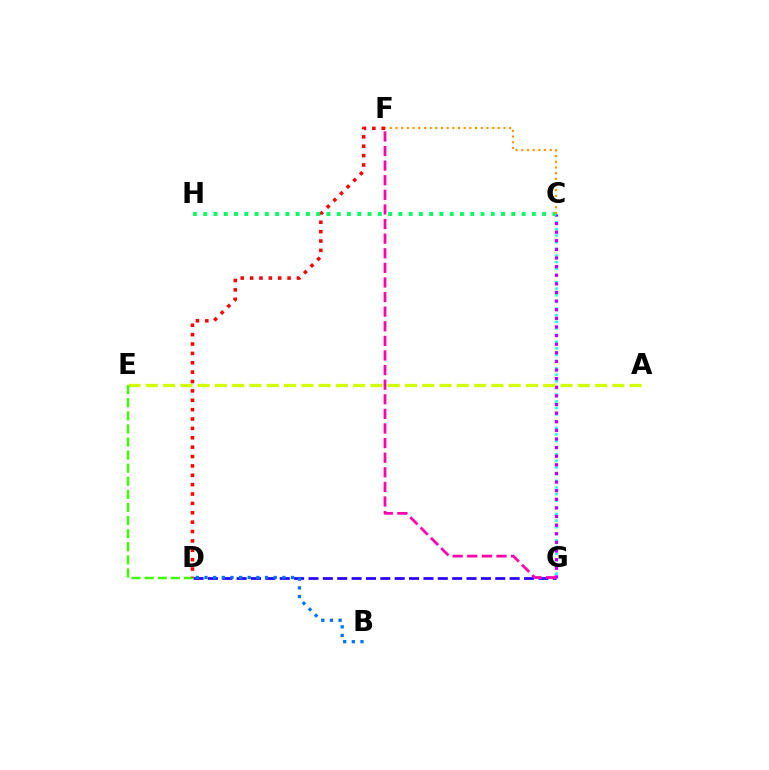{('D', 'G'): [{'color': '#2500ff', 'line_style': 'dashed', 'thickness': 1.95}], ('C', 'G'): [{'color': '#00fff6', 'line_style': 'dotted', 'thickness': 1.8}, {'color': '#b900ff', 'line_style': 'dotted', 'thickness': 2.34}], ('B', 'D'): [{'color': '#0074ff', 'line_style': 'dotted', 'thickness': 2.35}], ('A', 'E'): [{'color': '#d1ff00', 'line_style': 'dashed', 'thickness': 2.35}], ('D', 'E'): [{'color': '#3dff00', 'line_style': 'dashed', 'thickness': 1.78}], ('D', 'F'): [{'color': '#ff0000', 'line_style': 'dotted', 'thickness': 2.55}], ('F', 'G'): [{'color': '#ff00ac', 'line_style': 'dashed', 'thickness': 1.98}], ('C', 'H'): [{'color': '#00ff5c', 'line_style': 'dotted', 'thickness': 2.79}], ('C', 'F'): [{'color': '#ff9400', 'line_style': 'dotted', 'thickness': 1.54}]}